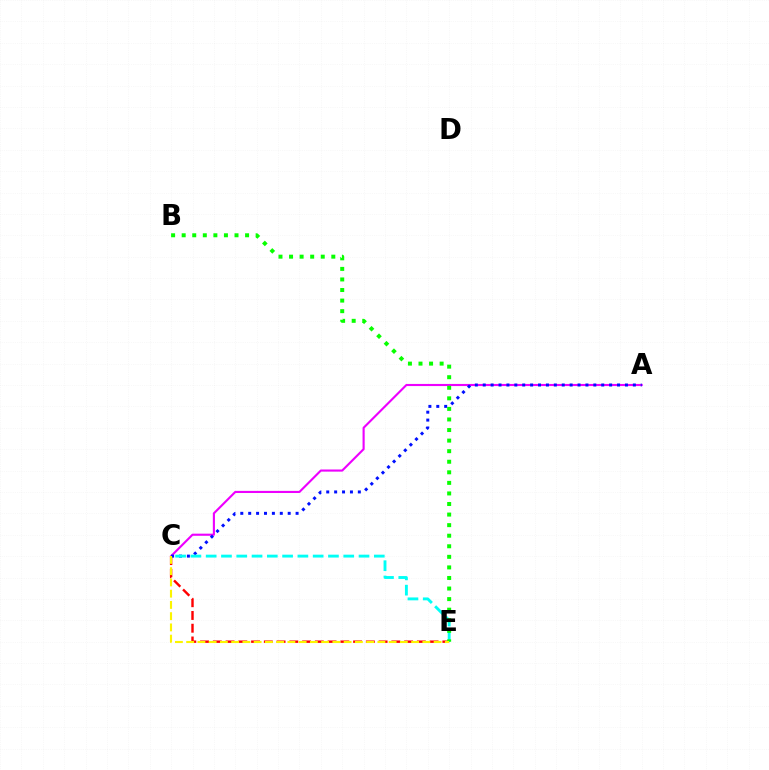{('C', 'E'): [{'color': '#ff0000', 'line_style': 'dashed', 'thickness': 1.73}, {'color': '#00fff6', 'line_style': 'dashed', 'thickness': 2.08}, {'color': '#fcf500', 'line_style': 'dashed', 'thickness': 1.53}], ('A', 'C'): [{'color': '#ee00ff', 'line_style': 'solid', 'thickness': 1.53}, {'color': '#0010ff', 'line_style': 'dotted', 'thickness': 2.15}], ('B', 'E'): [{'color': '#08ff00', 'line_style': 'dotted', 'thickness': 2.87}]}